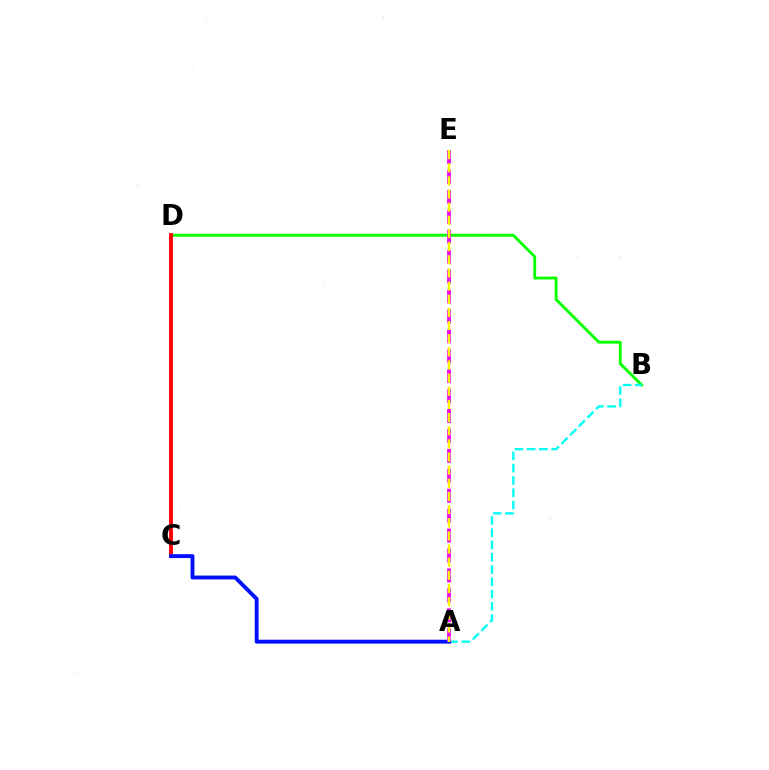{('B', 'D'): [{'color': '#08ff00', 'line_style': 'solid', 'thickness': 2.05}], ('A', 'B'): [{'color': '#00fff6', 'line_style': 'dashed', 'thickness': 1.67}], ('C', 'D'): [{'color': '#ff0000', 'line_style': 'solid', 'thickness': 2.78}], ('A', 'C'): [{'color': '#0010ff', 'line_style': 'solid', 'thickness': 2.79}], ('A', 'E'): [{'color': '#ee00ff', 'line_style': 'dashed', 'thickness': 2.71}, {'color': '#fcf500', 'line_style': 'dashed', 'thickness': 1.79}]}